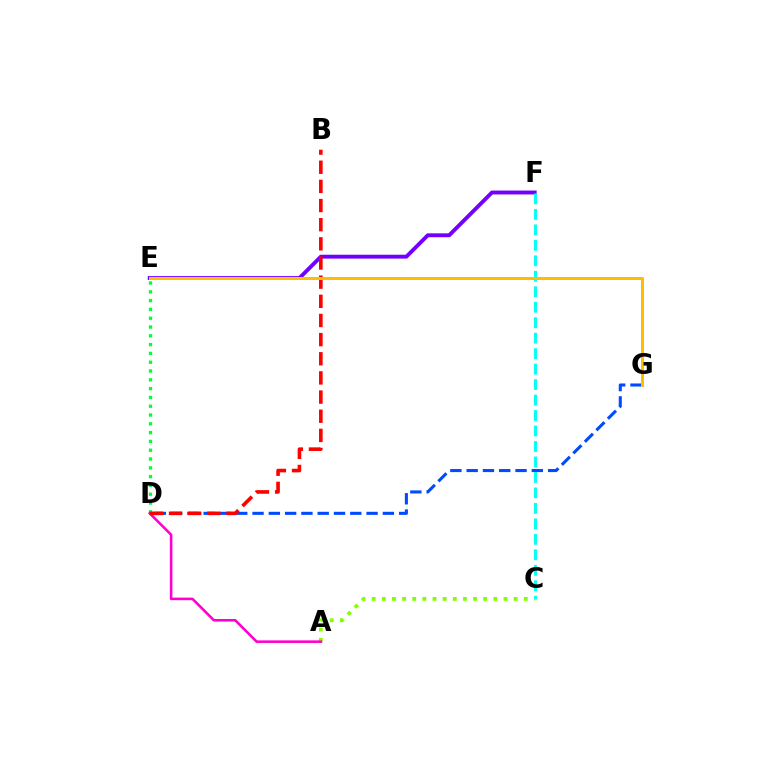{('D', 'G'): [{'color': '#004bff', 'line_style': 'dashed', 'thickness': 2.21}], ('E', 'F'): [{'color': '#7200ff', 'line_style': 'solid', 'thickness': 2.8}], ('D', 'E'): [{'color': '#00ff39', 'line_style': 'dotted', 'thickness': 2.39}], ('A', 'C'): [{'color': '#84ff00', 'line_style': 'dotted', 'thickness': 2.76}], ('A', 'D'): [{'color': '#ff00cf', 'line_style': 'solid', 'thickness': 1.86}], ('C', 'F'): [{'color': '#00fff6', 'line_style': 'dashed', 'thickness': 2.1}], ('B', 'D'): [{'color': '#ff0000', 'line_style': 'dashed', 'thickness': 2.6}], ('E', 'G'): [{'color': '#ffbd00', 'line_style': 'solid', 'thickness': 2.15}]}